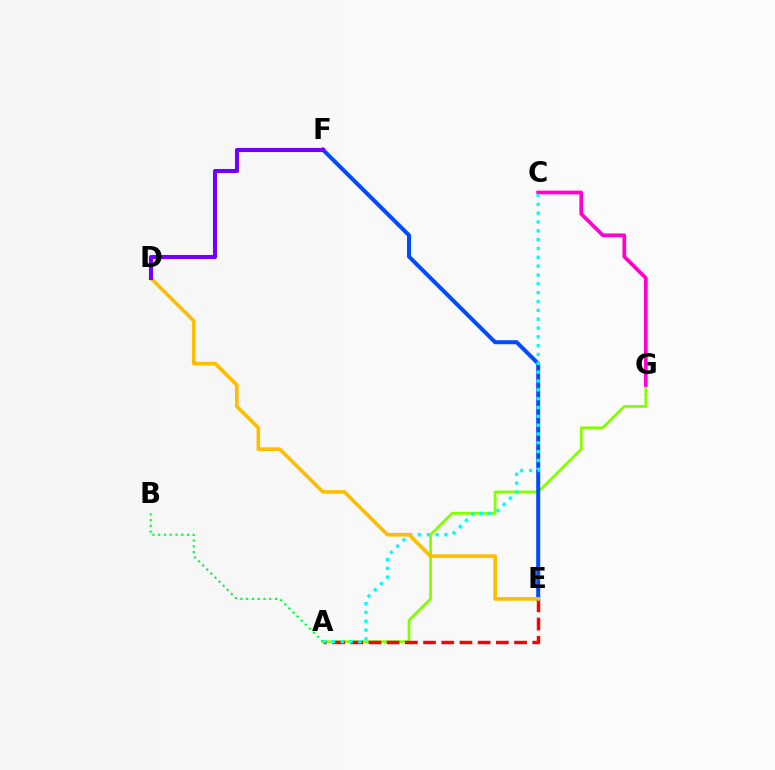{('A', 'G'): [{'color': '#84ff00', 'line_style': 'solid', 'thickness': 2.01}], ('A', 'E'): [{'color': '#ff0000', 'line_style': 'dashed', 'thickness': 2.47}], ('C', 'G'): [{'color': '#ff00cf', 'line_style': 'solid', 'thickness': 2.67}], ('E', 'F'): [{'color': '#004bff', 'line_style': 'solid', 'thickness': 2.89}], ('A', 'C'): [{'color': '#00fff6', 'line_style': 'dotted', 'thickness': 2.4}], ('D', 'E'): [{'color': '#ffbd00', 'line_style': 'solid', 'thickness': 2.62}], ('D', 'F'): [{'color': '#7200ff', 'line_style': 'solid', 'thickness': 2.94}], ('A', 'B'): [{'color': '#00ff39', 'line_style': 'dotted', 'thickness': 1.57}]}